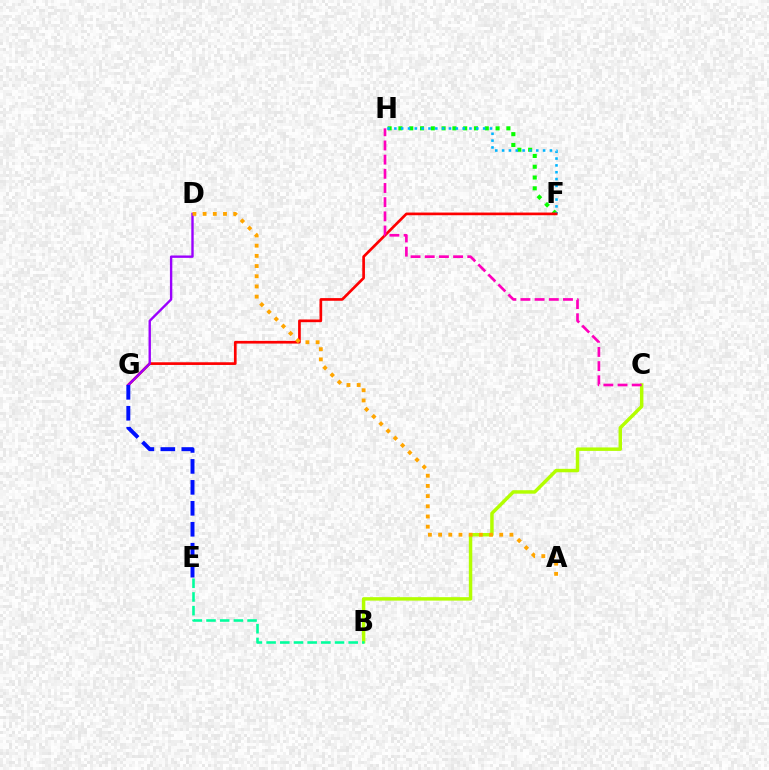{('F', 'H'): [{'color': '#08ff00', 'line_style': 'dotted', 'thickness': 2.93}, {'color': '#00b5ff', 'line_style': 'dotted', 'thickness': 1.86}], ('B', 'C'): [{'color': '#b3ff00', 'line_style': 'solid', 'thickness': 2.49}], ('B', 'E'): [{'color': '#00ff9d', 'line_style': 'dashed', 'thickness': 1.86}], ('F', 'G'): [{'color': '#ff0000', 'line_style': 'solid', 'thickness': 1.93}], ('D', 'G'): [{'color': '#9b00ff', 'line_style': 'solid', 'thickness': 1.71}], ('A', 'D'): [{'color': '#ffa500', 'line_style': 'dotted', 'thickness': 2.77}], ('E', 'G'): [{'color': '#0010ff', 'line_style': 'dashed', 'thickness': 2.85}], ('C', 'H'): [{'color': '#ff00bd', 'line_style': 'dashed', 'thickness': 1.93}]}